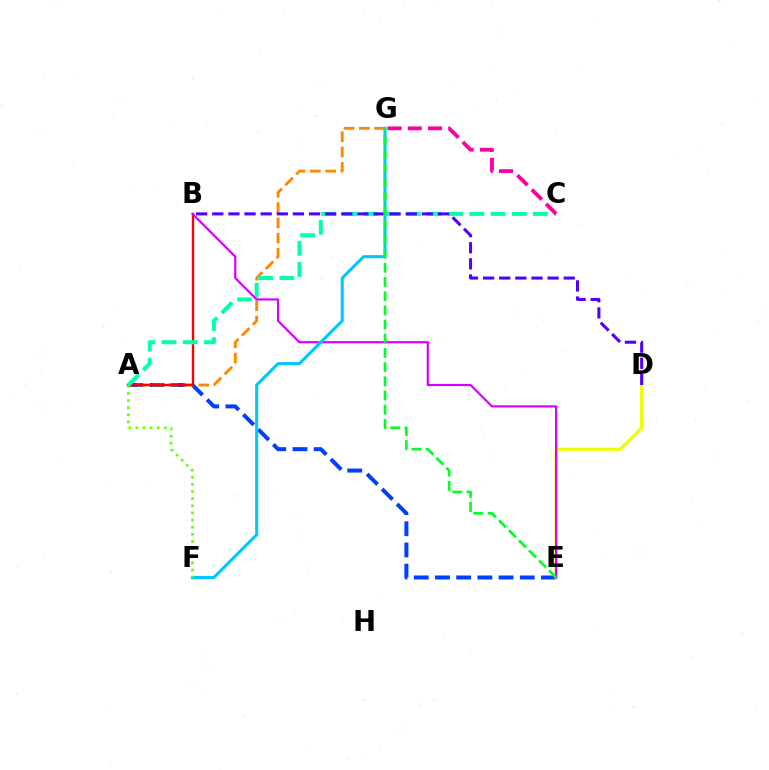{('A', 'E'): [{'color': '#003fff', 'line_style': 'dashed', 'thickness': 2.88}], ('A', 'G'): [{'color': '#ff8800', 'line_style': 'dashed', 'thickness': 2.08}], ('A', 'B'): [{'color': '#ff0000', 'line_style': 'solid', 'thickness': 1.71}], ('D', 'E'): [{'color': '#eeff00', 'line_style': 'solid', 'thickness': 2.3}], ('A', 'C'): [{'color': '#00ffaf', 'line_style': 'dashed', 'thickness': 2.88}], ('B', 'E'): [{'color': '#d600ff', 'line_style': 'solid', 'thickness': 1.57}], ('B', 'D'): [{'color': '#4f00ff', 'line_style': 'dashed', 'thickness': 2.19}], ('C', 'G'): [{'color': '#ff00a0', 'line_style': 'dashed', 'thickness': 2.75}], ('F', 'G'): [{'color': '#00c7ff', 'line_style': 'solid', 'thickness': 2.22}], ('A', 'F'): [{'color': '#66ff00', 'line_style': 'dotted', 'thickness': 1.94}], ('E', 'G'): [{'color': '#00ff27', 'line_style': 'dashed', 'thickness': 1.93}]}